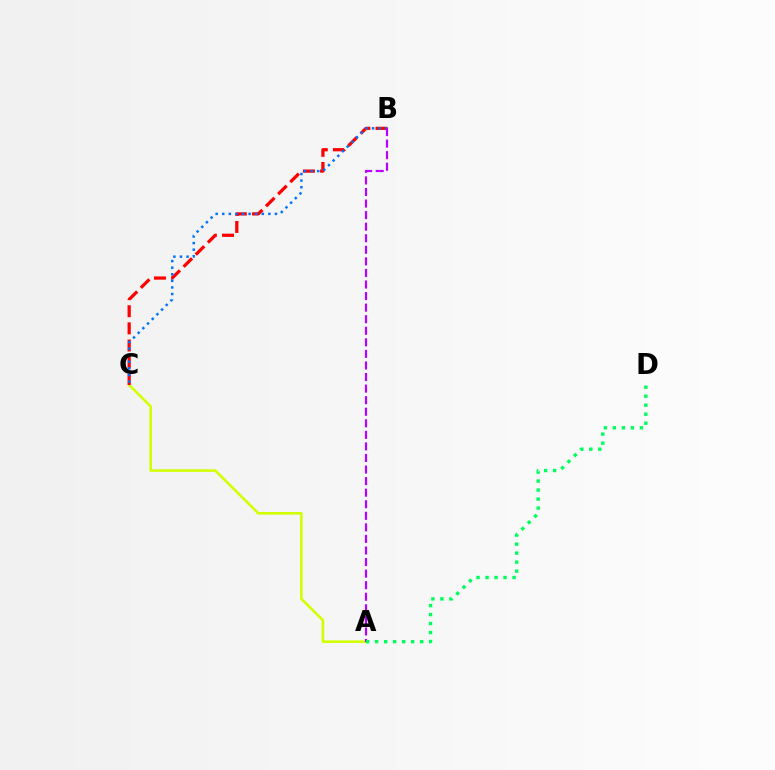{('A', 'C'): [{'color': '#d1ff00', 'line_style': 'solid', 'thickness': 1.86}], ('B', 'C'): [{'color': '#ff0000', 'line_style': 'dashed', 'thickness': 2.33}, {'color': '#0074ff', 'line_style': 'dotted', 'thickness': 1.79}], ('A', 'B'): [{'color': '#b900ff', 'line_style': 'dashed', 'thickness': 1.57}], ('A', 'D'): [{'color': '#00ff5c', 'line_style': 'dotted', 'thickness': 2.44}]}